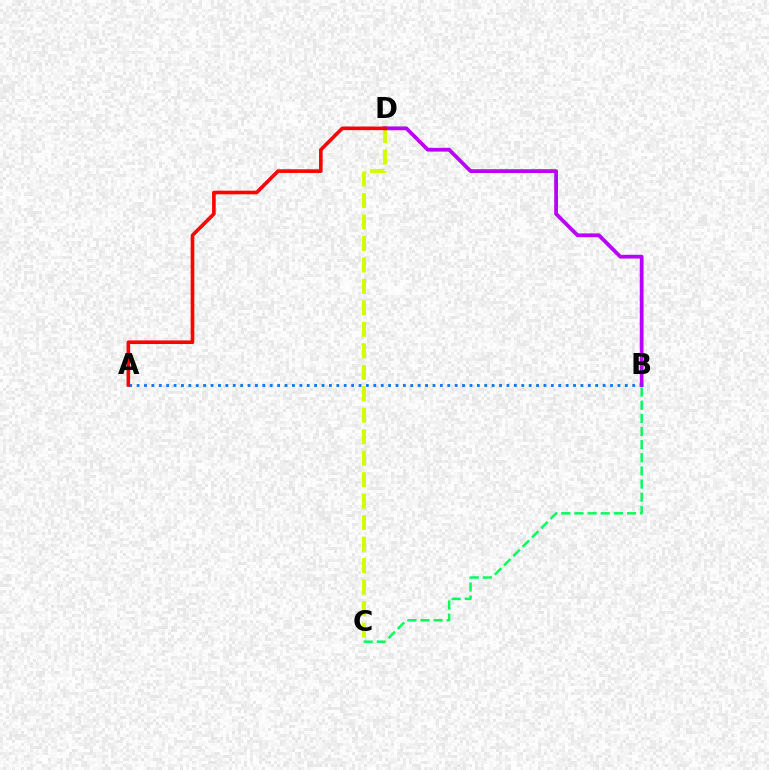{('C', 'D'): [{'color': '#d1ff00', 'line_style': 'dashed', 'thickness': 2.92}], ('A', 'B'): [{'color': '#0074ff', 'line_style': 'dotted', 'thickness': 2.01}], ('B', 'D'): [{'color': '#b900ff', 'line_style': 'solid', 'thickness': 2.71}], ('A', 'D'): [{'color': '#ff0000', 'line_style': 'solid', 'thickness': 2.6}], ('B', 'C'): [{'color': '#00ff5c', 'line_style': 'dashed', 'thickness': 1.78}]}